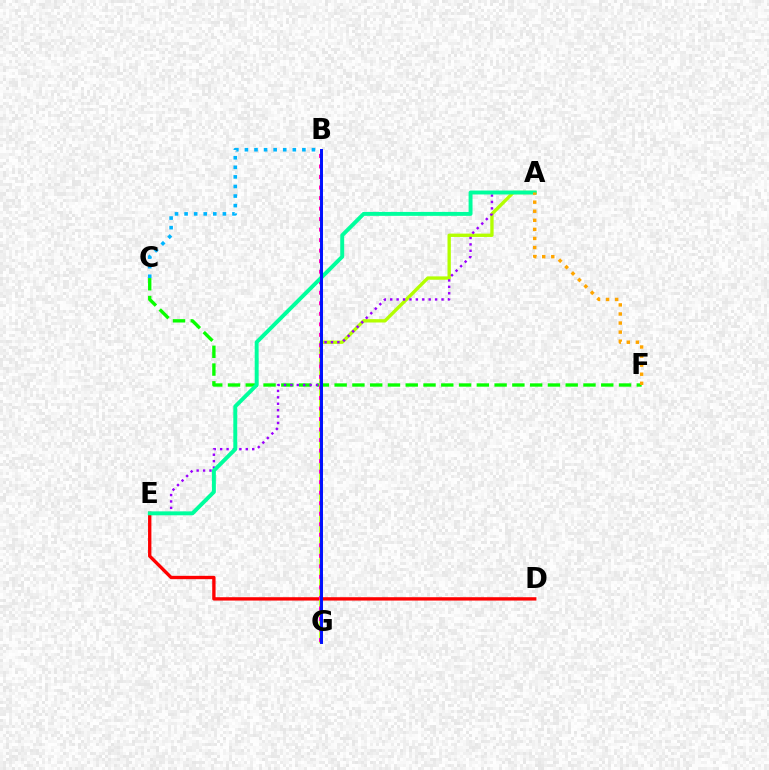{('C', 'F'): [{'color': '#08ff00', 'line_style': 'dashed', 'thickness': 2.41}], ('D', 'E'): [{'color': '#ff0000', 'line_style': 'solid', 'thickness': 2.41}], ('A', 'G'): [{'color': '#b3ff00', 'line_style': 'solid', 'thickness': 2.4}], ('B', 'G'): [{'color': '#ff00bd', 'line_style': 'dotted', 'thickness': 2.86}, {'color': '#0010ff', 'line_style': 'solid', 'thickness': 2.13}], ('A', 'E'): [{'color': '#9b00ff', 'line_style': 'dotted', 'thickness': 1.74}, {'color': '#00ff9d', 'line_style': 'solid', 'thickness': 2.83}], ('B', 'C'): [{'color': '#00b5ff', 'line_style': 'dotted', 'thickness': 2.6}], ('A', 'F'): [{'color': '#ffa500', 'line_style': 'dotted', 'thickness': 2.46}]}